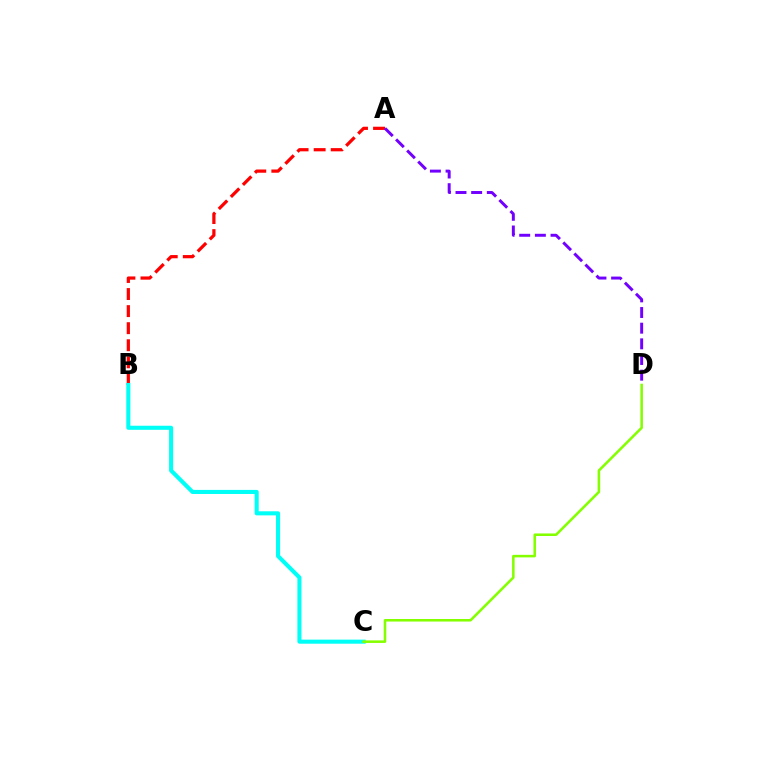{('A', 'B'): [{'color': '#ff0000', 'line_style': 'dashed', 'thickness': 2.32}], ('A', 'D'): [{'color': '#7200ff', 'line_style': 'dashed', 'thickness': 2.13}], ('B', 'C'): [{'color': '#00fff6', 'line_style': 'solid', 'thickness': 2.93}], ('C', 'D'): [{'color': '#84ff00', 'line_style': 'solid', 'thickness': 1.83}]}